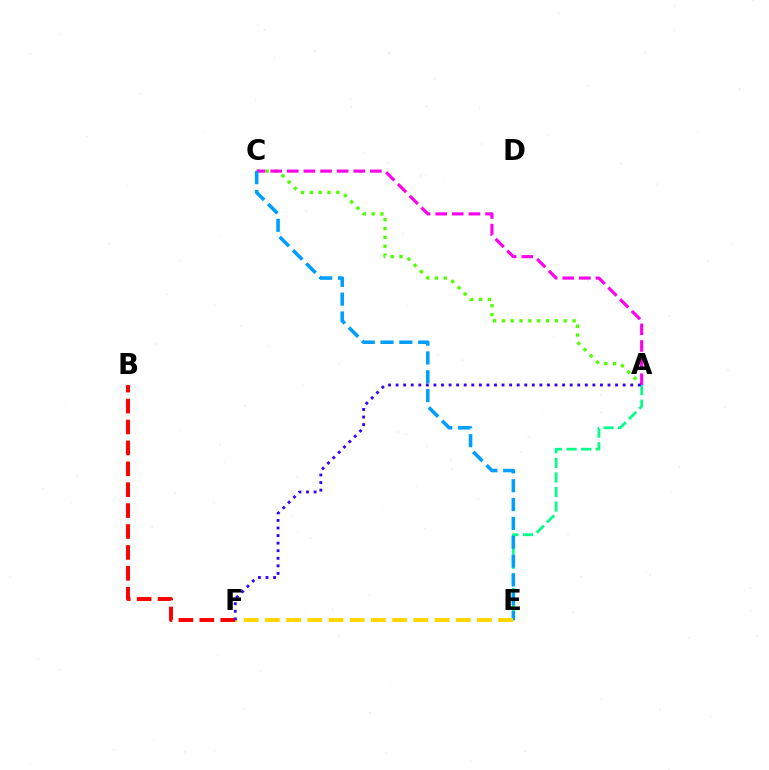{('A', 'C'): [{'color': '#4fff00', 'line_style': 'dotted', 'thickness': 2.4}, {'color': '#ff00ed', 'line_style': 'dashed', 'thickness': 2.26}], ('A', 'E'): [{'color': '#00ff86', 'line_style': 'dashed', 'thickness': 1.98}], ('C', 'E'): [{'color': '#009eff', 'line_style': 'dashed', 'thickness': 2.56}], ('E', 'F'): [{'color': '#ffd500', 'line_style': 'dashed', 'thickness': 2.88}], ('B', 'F'): [{'color': '#ff0000', 'line_style': 'dashed', 'thickness': 2.84}], ('A', 'F'): [{'color': '#3700ff', 'line_style': 'dotted', 'thickness': 2.06}]}